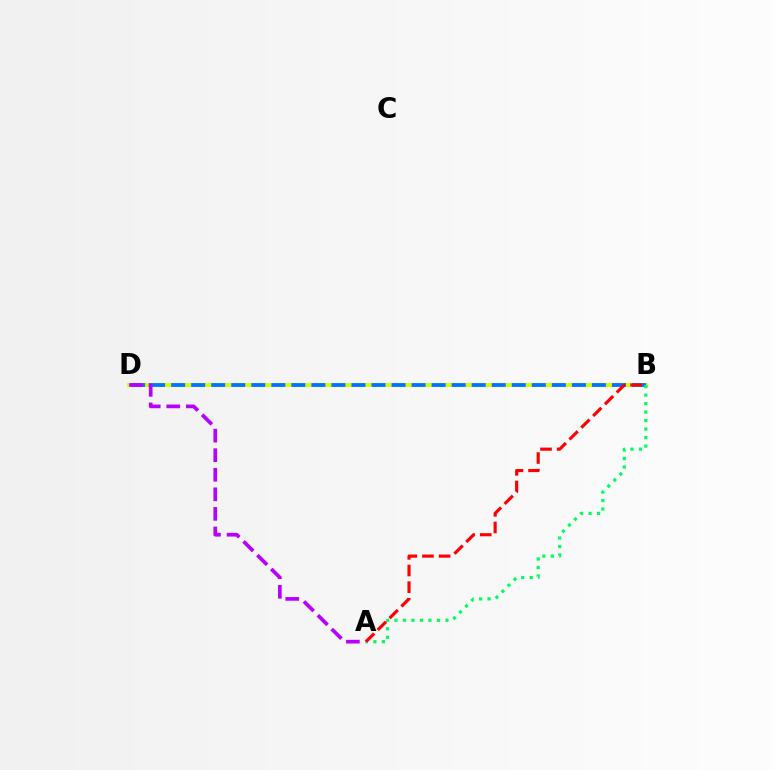{('B', 'D'): [{'color': '#d1ff00', 'line_style': 'solid', 'thickness': 2.85}, {'color': '#0074ff', 'line_style': 'dashed', 'thickness': 2.72}], ('A', 'B'): [{'color': '#00ff5c', 'line_style': 'dotted', 'thickness': 2.31}, {'color': '#ff0000', 'line_style': 'dashed', 'thickness': 2.26}], ('A', 'D'): [{'color': '#b900ff', 'line_style': 'dashed', 'thickness': 2.66}]}